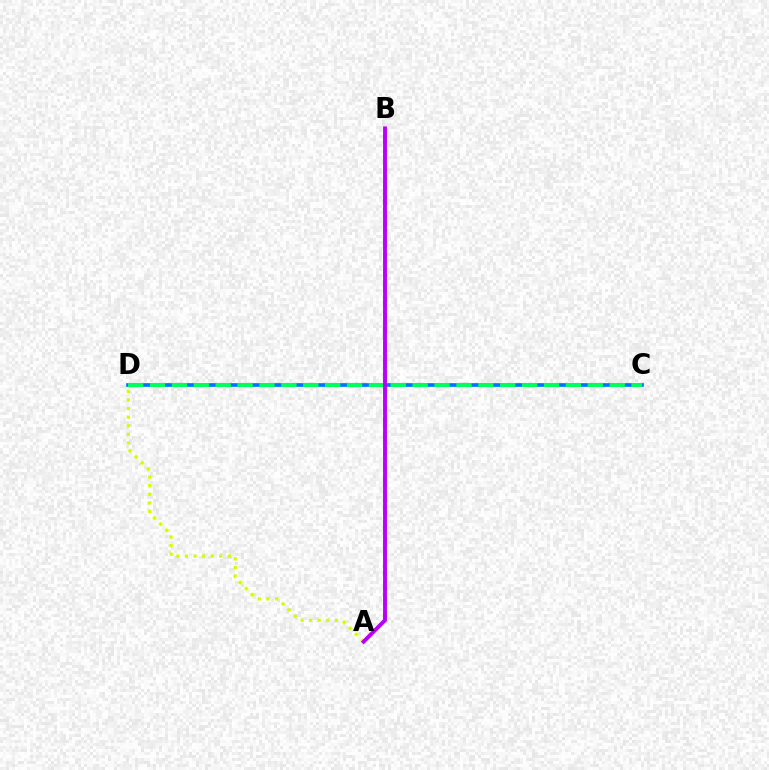{('A', 'D'): [{'color': '#d1ff00', 'line_style': 'dotted', 'thickness': 2.34}], ('C', 'D'): [{'color': '#0074ff', 'line_style': 'solid', 'thickness': 2.66}, {'color': '#00ff5c', 'line_style': 'dashed', 'thickness': 2.97}], ('A', 'B'): [{'color': '#ff0000', 'line_style': 'dashed', 'thickness': 2.02}, {'color': '#b900ff', 'line_style': 'solid', 'thickness': 2.78}]}